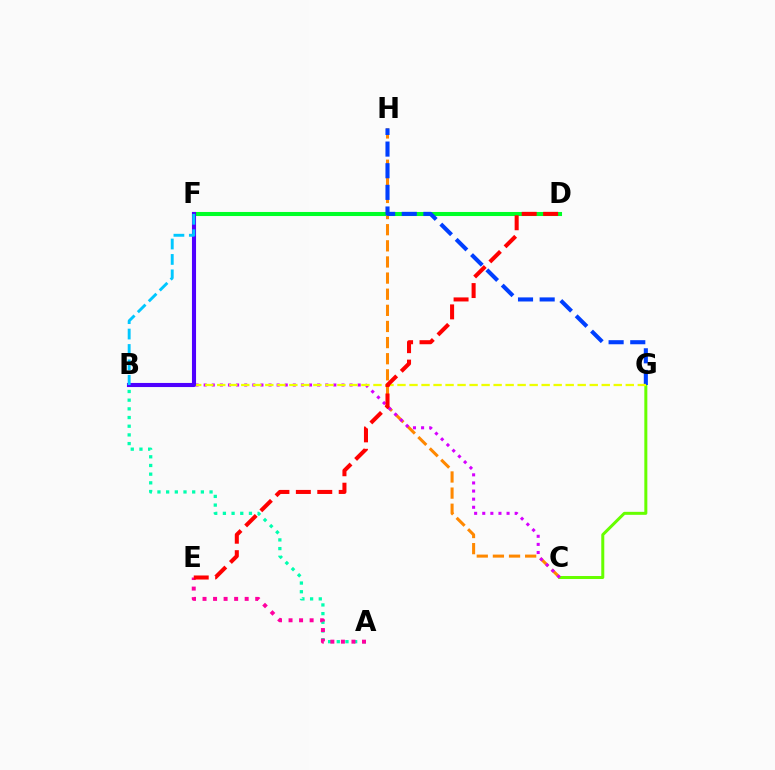{('C', 'G'): [{'color': '#66ff00', 'line_style': 'solid', 'thickness': 2.16}], ('D', 'F'): [{'color': '#00ff27', 'line_style': 'solid', 'thickness': 2.93}], ('C', 'H'): [{'color': '#ff8800', 'line_style': 'dashed', 'thickness': 2.19}], ('A', 'B'): [{'color': '#00ffaf', 'line_style': 'dotted', 'thickness': 2.36}], ('A', 'E'): [{'color': '#ff00a0', 'line_style': 'dotted', 'thickness': 2.86}], ('B', 'C'): [{'color': '#d600ff', 'line_style': 'dotted', 'thickness': 2.2}], ('G', 'H'): [{'color': '#003fff', 'line_style': 'dashed', 'thickness': 2.94}], ('B', 'G'): [{'color': '#eeff00', 'line_style': 'dashed', 'thickness': 1.63}], ('B', 'F'): [{'color': '#4f00ff', 'line_style': 'solid', 'thickness': 2.95}, {'color': '#00c7ff', 'line_style': 'dashed', 'thickness': 2.1}], ('D', 'E'): [{'color': '#ff0000', 'line_style': 'dashed', 'thickness': 2.91}]}